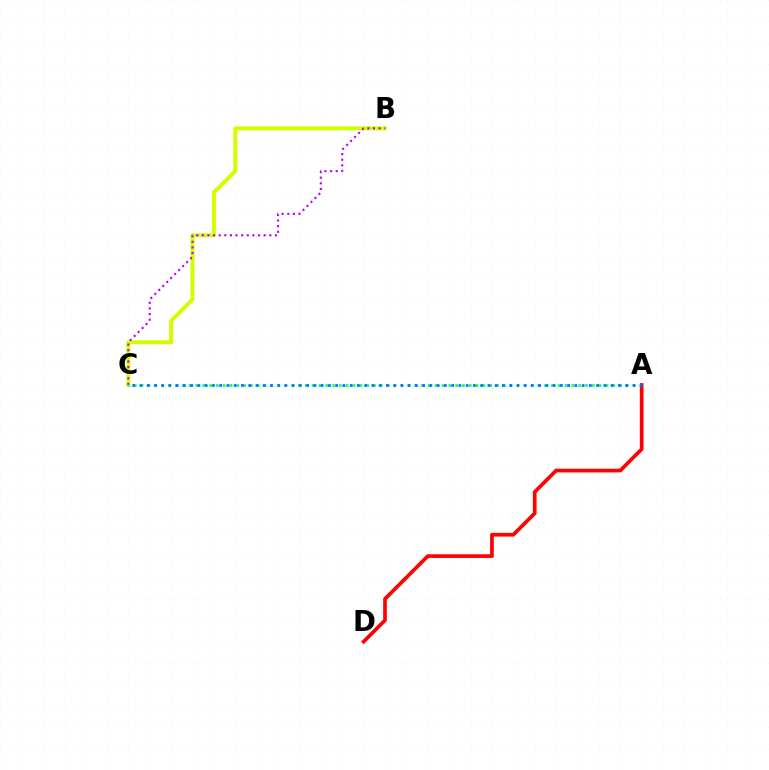{('B', 'C'): [{'color': '#d1ff00', 'line_style': 'solid', 'thickness': 2.88}, {'color': '#b900ff', 'line_style': 'dotted', 'thickness': 1.53}], ('A', 'C'): [{'color': '#00ff5c', 'line_style': 'dotted', 'thickness': 1.86}, {'color': '#0074ff', 'line_style': 'dotted', 'thickness': 1.97}], ('A', 'D'): [{'color': '#ff0000', 'line_style': 'solid', 'thickness': 2.66}]}